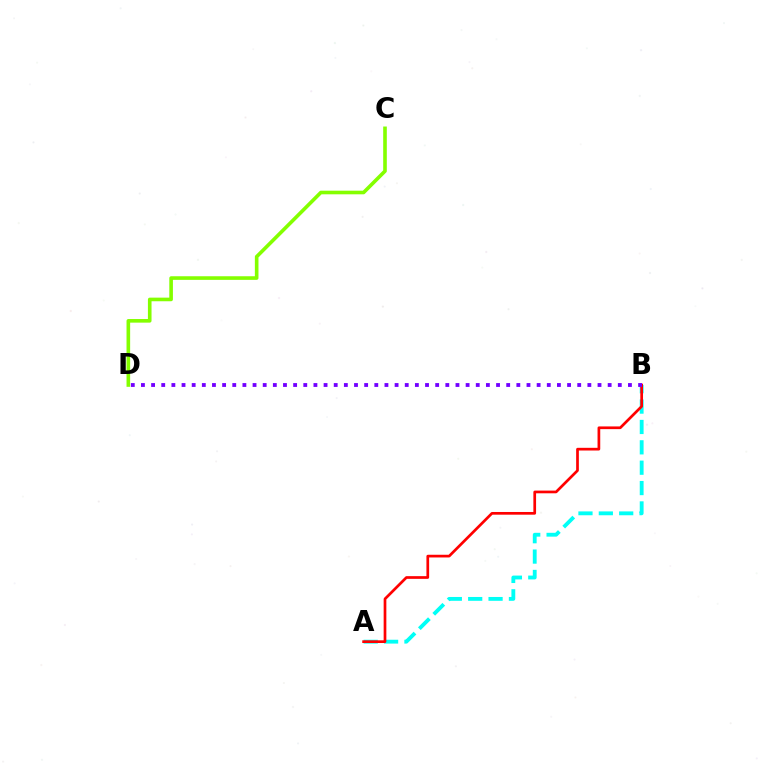{('A', 'B'): [{'color': '#00fff6', 'line_style': 'dashed', 'thickness': 2.77}, {'color': '#ff0000', 'line_style': 'solid', 'thickness': 1.95}], ('B', 'D'): [{'color': '#7200ff', 'line_style': 'dotted', 'thickness': 2.76}], ('C', 'D'): [{'color': '#84ff00', 'line_style': 'solid', 'thickness': 2.6}]}